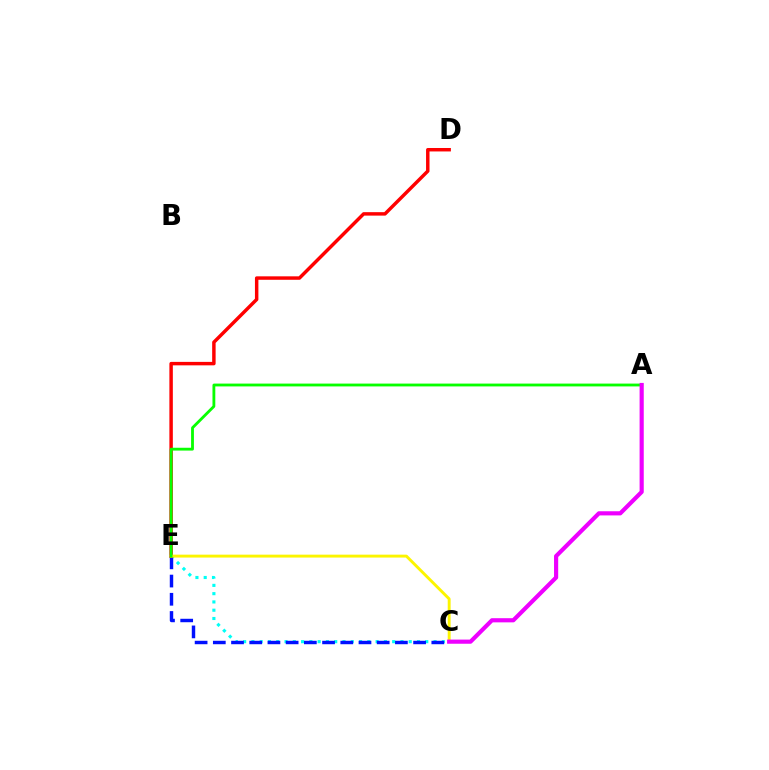{('C', 'E'): [{'color': '#00fff6', 'line_style': 'dotted', 'thickness': 2.25}, {'color': '#0010ff', 'line_style': 'dashed', 'thickness': 2.47}, {'color': '#fcf500', 'line_style': 'solid', 'thickness': 2.09}], ('D', 'E'): [{'color': '#ff0000', 'line_style': 'solid', 'thickness': 2.49}], ('A', 'E'): [{'color': '#08ff00', 'line_style': 'solid', 'thickness': 2.04}], ('A', 'C'): [{'color': '#ee00ff', 'line_style': 'solid', 'thickness': 2.99}]}